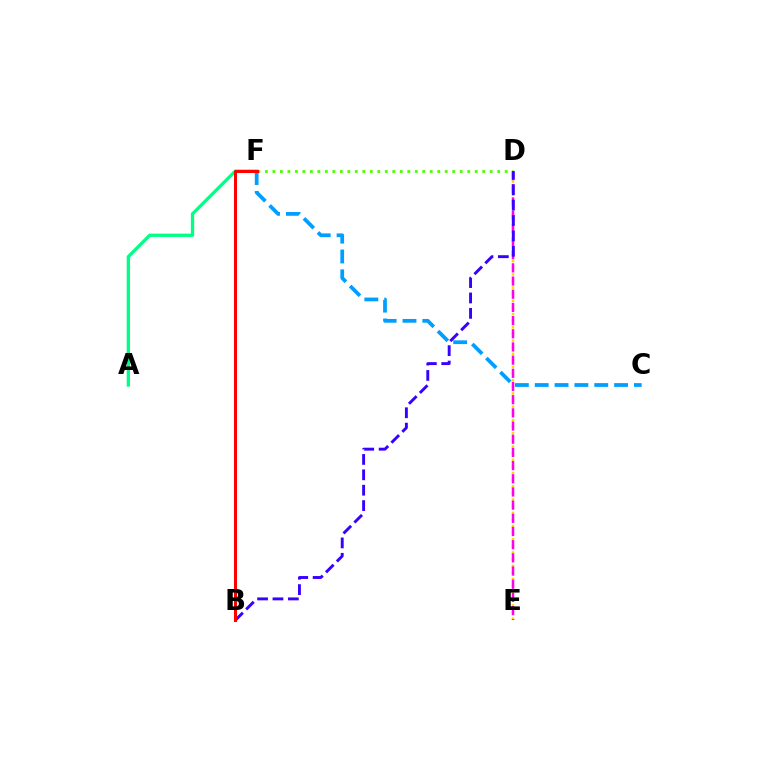{('D', 'F'): [{'color': '#4fff00', 'line_style': 'dotted', 'thickness': 2.04}], ('D', 'E'): [{'color': '#ffd500', 'line_style': 'dotted', 'thickness': 1.8}, {'color': '#ff00ed', 'line_style': 'dashed', 'thickness': 1.79}], ('C', 'F'): [{'color': '#009eff', 'line_style': 'dashed', 'thickness': 2.7}], ('A', 'F'): [{'color': '#00ff86', 'line_style': 'solid', 'thickness': 2.38}], ('B', 'D'): [{'color': '#3700ff', 'line_style': 'dashed', 'thickness': 2.09}], ('B', 'F'): [{'color': '#ff0000', 'line_style': 'solid', 'thickness': 2.17}]}